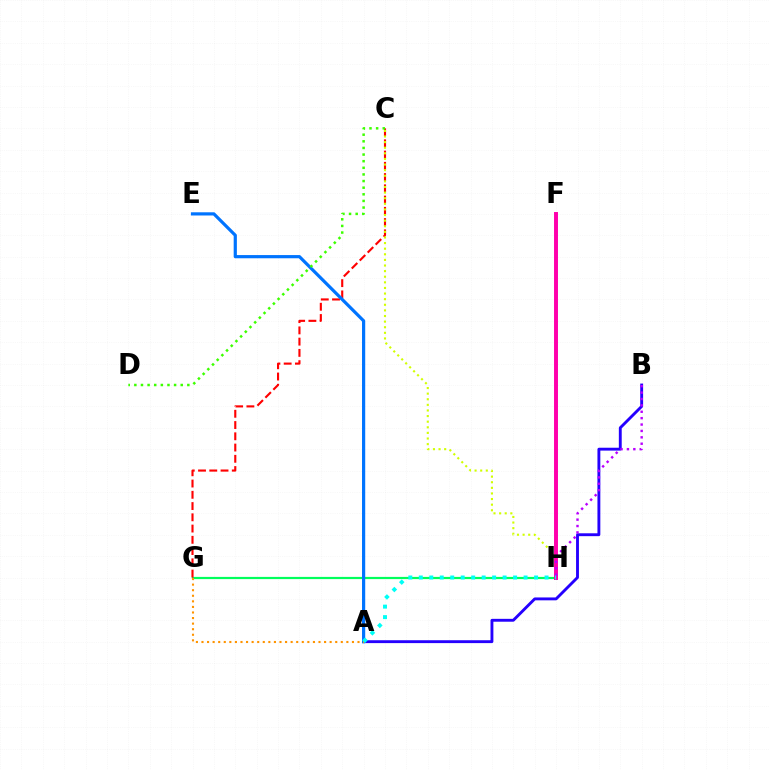{('G', 'H'): [{'color': '#00ff5c', 'line_style': 'solid', 'thickness': 1.59}], ('C', 'G'): [{'color': '#ff0000', 'line_style': 'dashed', 'thickness': 1.53}], ('A', 'B'): [{'color': '#2500ff', 'line_style': 'solid', 'thickness': 2.07}], ('A', 'E'): [{'color': '#0074ff', 'line_style': 'solid', 'thickness': 2.3}], ('C', 'H'): [{'color': '#d1ff00', 'line_style': 'dotted', 'thickness': 1.52}], ('F', 'H'): [{'color': '#ff00ac', 'line_style': 'solid', 'thickness': 2.84}], ('C', 'D'): [{'color': '#3dff00', 'line_style': 'dotted', 'thickness': 1.8}], ('A', 'G'): [{'color': '#ff9400', 'line_style': 'dotted', 'thickness': 1.51}], ('B', 'H'): [{'color': '#b900ff', 'line_style': 'dotted', 'thickness': 1.74}], ('A', 'H'): [{'color': '#00fff6', 'line_style': 'dotted', 'thickness': 2.85}]}